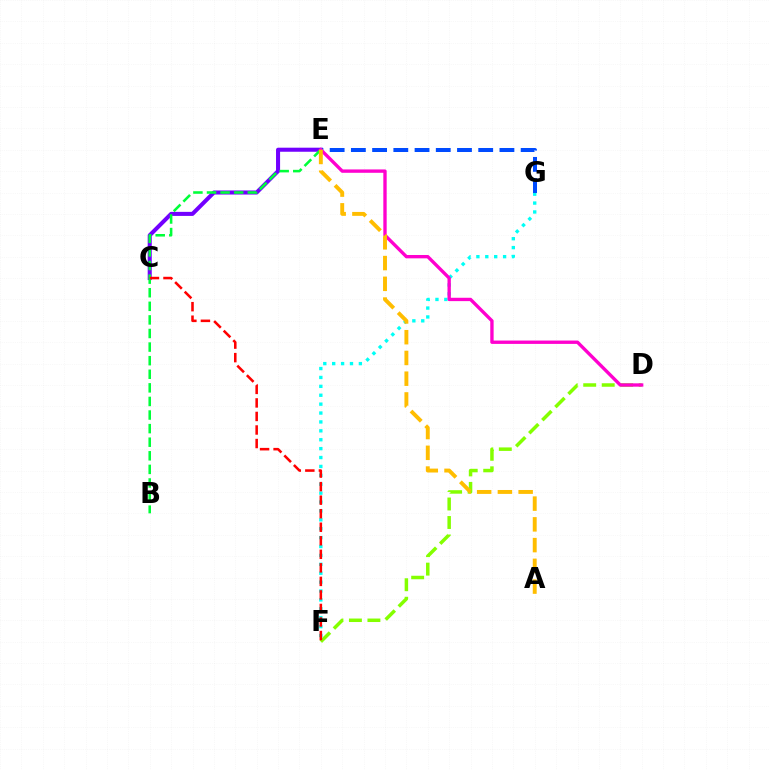{('C', 'E'): [{'color': '#7200ff', 'line_style': 'solid', 'thickness': 2.92}], ('B', 'E'): [{'color': '#00ff39', 'line_style': 'dashed', 'thickness': 1.85}], ('F', 'G'): [{'color': '#00fff6', 'line_style': 'dotted', 'thickness': 2.42}], ('E', 'G'): [{'color': '#004bff', 'line_style': 'dashed', 'thickness': 2.88}], ('D', 'F'): [{'color': '#84ff00', 'line_style': 'dashed', 'thickness': 2.51}], ('D', 'E'): [{'color': '#ff00cf', 'line_style': 'solid', 'thickness': 2.41}], ('A', 'E'): [{'color': '#ffbd00', 'line_style': 'dashed', 'thickness': 2.82}], ('C', 'F'): [{'color': '#ff0000', 'line_style': 'dashed', 'thickness': 1.84}]}